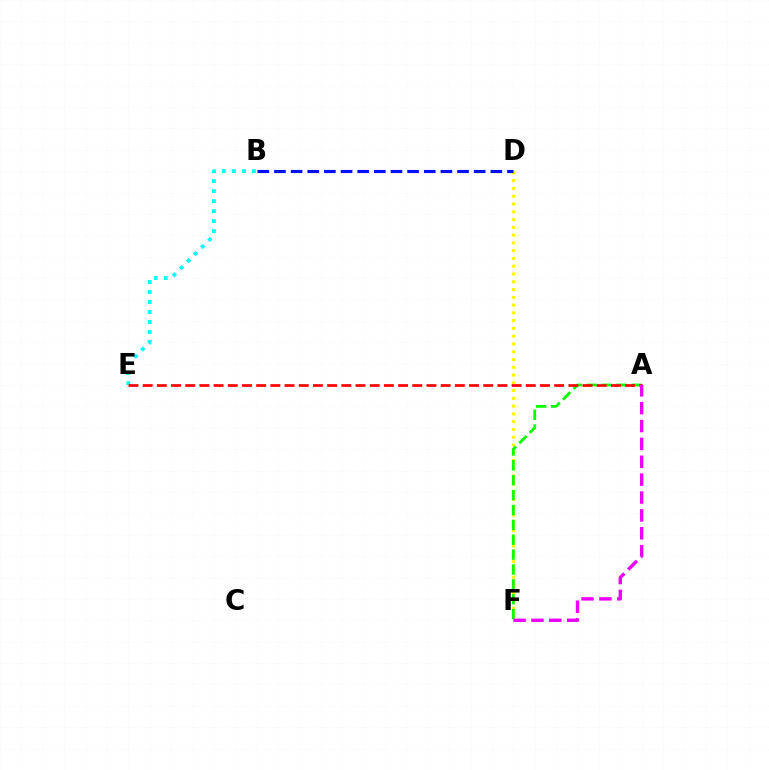{('D', 'F'): [{'color': '#fcf500', 'line_style': 'dotted', 'thickness': 2.11}], ('B', 'D'): [{'color': '#0010ff', 'line_style': 'dashed', 'thickness': 2.26}], ('A', 'F'): [{'color': '#08ff00', 'line_style': 'dashed', 'thickness': 2.02}, {'color': '#ee00ff', 'line_style': 'dashed', 'thickness': 2.43}], ('B', 'E'): [{'color': '#00fff6', 'line_style': 'dotted', 'thickness': 2.72}], ('A', 'E'): [{'color': '#ff0000', 'line_style': 'dashed', 'thickness': 1.93}]}